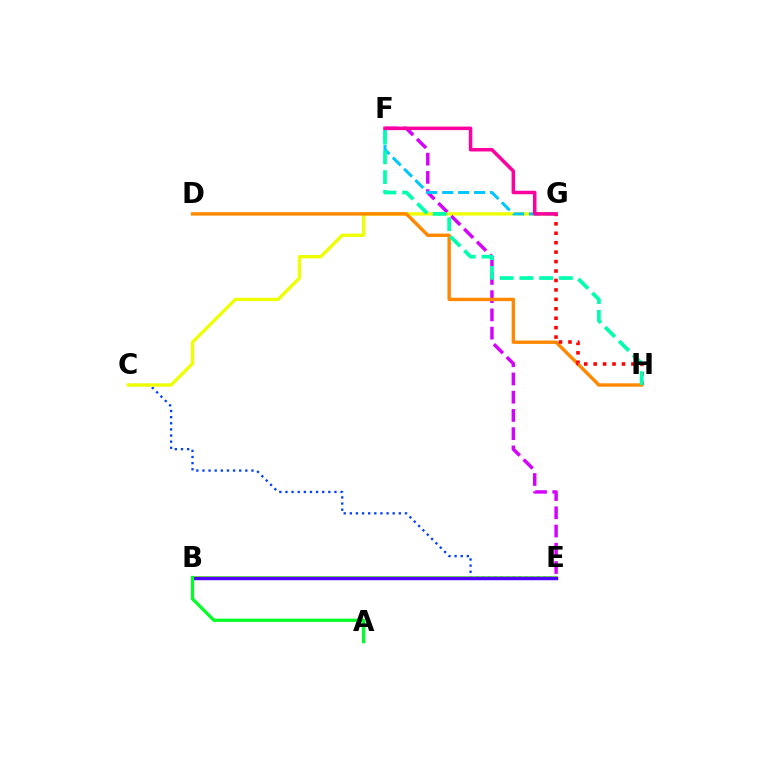{('C', 'E'): [{'color': '#003fff', 'line_style': 'dotted', 'thickness': 1.66}], ('C', 'G'): [{'color': '#eeff00', 'line_style': 'solid', 'thickness': 2.39}], ('B', 'E'): [{'color': '#66ff00', 'line_style': 'solid', 'thickness': 2.61}, {'color': '#4f00ff', 'line_style': 'solid', 'thickness': 2.49}], ('E', 'F'): [{'color': '#d600ff', 'line_style': 'dashed', 'thickness': 2.48}], ('F', 'G'): [{'color': '#00c7ff', 'line_style': 'dashed', 'thickness': 2.17}, {'color': '#ff00a0', 'line_style': 'solid', 'thickness': 2.53}], ('D', 'H'): [{'color': '#ff8800', 'line_style': 'solid', 'thickness': 2.44}], ('G', 'H'): [{'color': '#ff0000', 'line_style': 'dotted', 'thickness': 2.56}], ('F', 'H'): [{'color': '#00ffaf', 'line_style': 'dashed', 'thickness': 2.68}], ('A', 'B'): [{'color': '#00ff27', 'line_style': 'solid', 'thickness': 2.33}]}